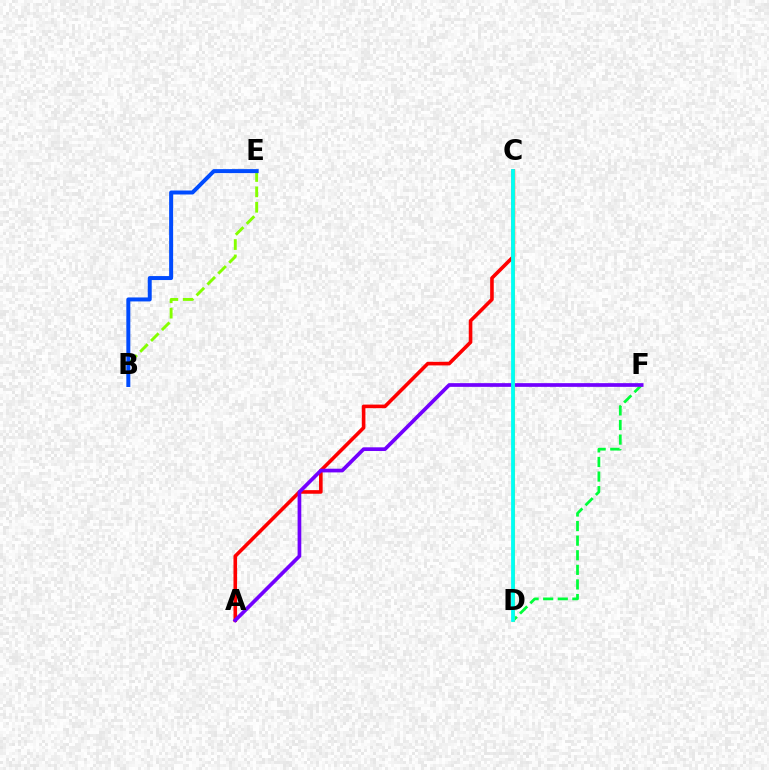{('D', 'F'): [{'color': '#00ff39', 'line_style': 'dashed', 'thickness': 1.98}], ('C', 'D'): [{'color': '#ff00cf', 'line_style': 'dashed', 'thickness': 1.53}, {'color': '#ffbd00', 'line_style': 'solid', 'thickness': 2.22}, {'color': '#00fff6', 'line_style': 'solid', 'thickness': 2.72}], ('B', 'E'): [{'color': '#84ff00', 'line_style': 'dashed', 'thickness': 2.09}, {'color': '#004bff', 'line_style': 'solid', 'thickness': 2.86}], ('A', 'C'): [{'color': '#ff0000', 'line_style': 'solid', 'thickness': 2.59}], ('A', 'F'): [{'color': '#7200ff', 'line_style': 'solid', 'thickness': 2.66}]}